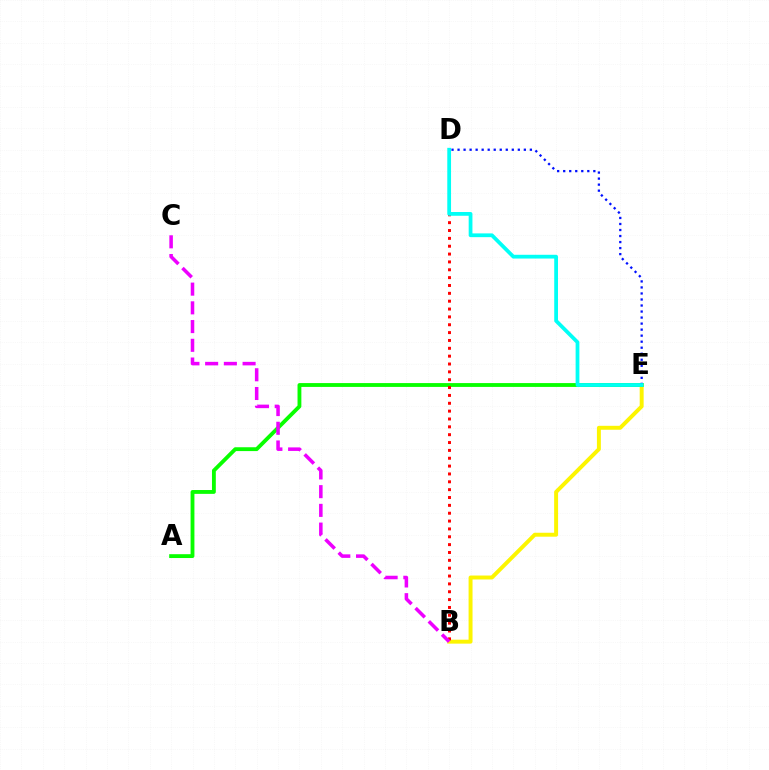{('B', 'E'): [{'color': '#fcf500', 'line_style': 'solid', 'thickness': 2.84}], ('A', 'E'): [{'color': '#08ff00', 'line_style': 'solid', 'thickness': 2.76}], ('B', 'D'): [{'color': '#ff0000', 'line_style': 'dotted', 'thickness': 2.13}], ('B', 'C'): [{'color': '#ee00ff', 'line_style': 'dashed', 'thickness': 2.54}], ('D', 'E'): [{'color': '#0010ff', 'line_style': 'dotted', 'thickness': 1.64}, {'color': '#00fff6', 'line_style': 'solid', 'thickness': 2.71}]}